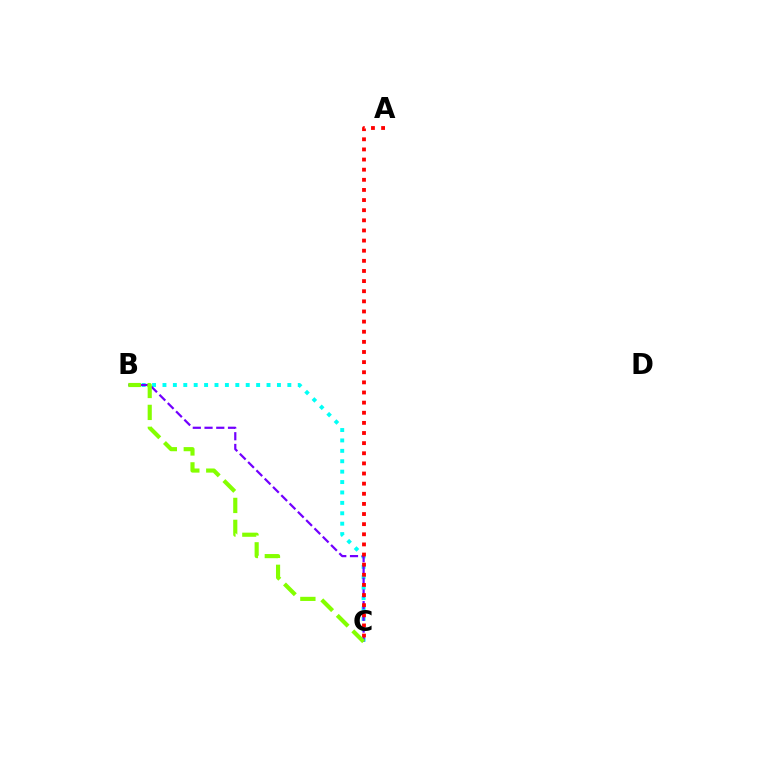{('B', 'C'): [{'color': '#00fff6', 'line_style': 'dotted', 'thickness': 2.83}, {'color': '#7200ff', 'line_style': 'dashed', 'thickness': 1.59}, {'color': '#84ff00', 'line_style': 'dashed', 'thickness': 2.98}], ('A', 'C'): [{'color': '#ff0000', 'line_style': 'dotted', 'thickness': 2.75}]}